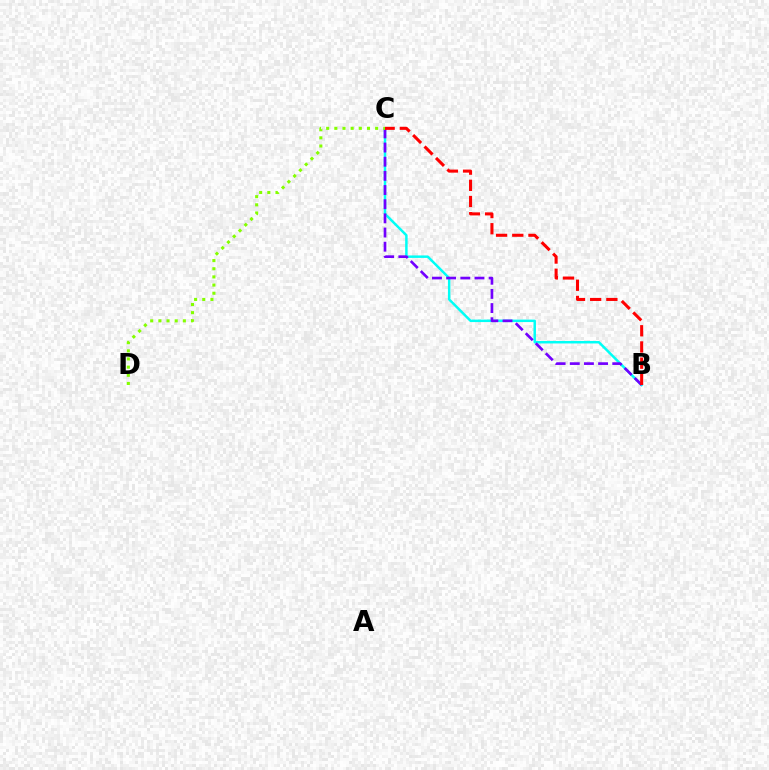{('B', 'C'): [{'color': '#00fff6', 'line_style': 'solid', 'thickness': 1.78}, {'color': '#7200ff', 'line_style': 'dashed', 'thickness': 1.92}, {'color': '#ff0000', 'line_style': 'dashed', 'thickness': 2.2}], ('C', 'D'): [{'color': '#84ff00', 'line_style': 'dotted', 'thickness': 2.22}]}